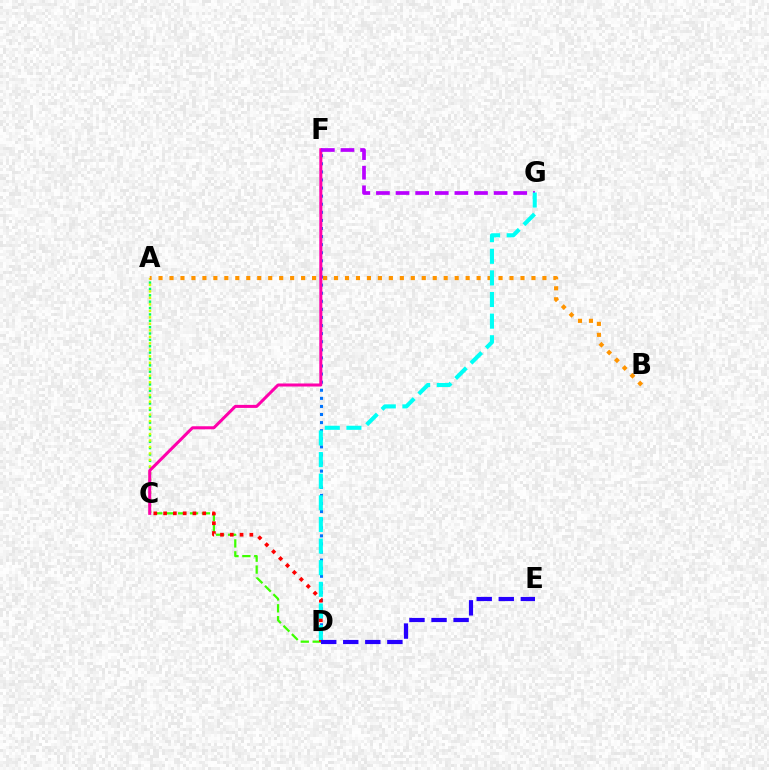{('A', 'C'): [{'color': '#00ff5c', 'line_style': 'dotted', 'thickness': 1.73}, {'color': '#d1ff00', 'line_style': 'dotted', 'thickness': 1.76}], ('A', 'B'): [{'color': '#ff9400', 'line_style': 'dotted', 'thickness': 2.98}], ('D', 'F'): [{'color': '#0074ff', 'line_style': 'dotted', 'thickness': 2.2}], ('C', 'D'): [{'color': '#3dff00', 'line_style': 'dashed', 'thickness': 1.62}, {'color': '#ff0000', 'line_style': 'dotted', 'thickness': 2.66}], ('C', 'F'): [{'color': '#ff00ac', 'line_style': 'solid', 'thickness': 2.18}], ('F', 'G'): [{'color': '#b900ff', 'line_style': 'dashed', 'thickness': 2.66}], ('D', 'G'): [{'color': '#00fff6', 'line_style': 'dashed', 'thickness': 2.94}], ('D', 'E'): [{'color': '#2500ff', 'line_style': 'dashed', 'thickness': 3.0}]}